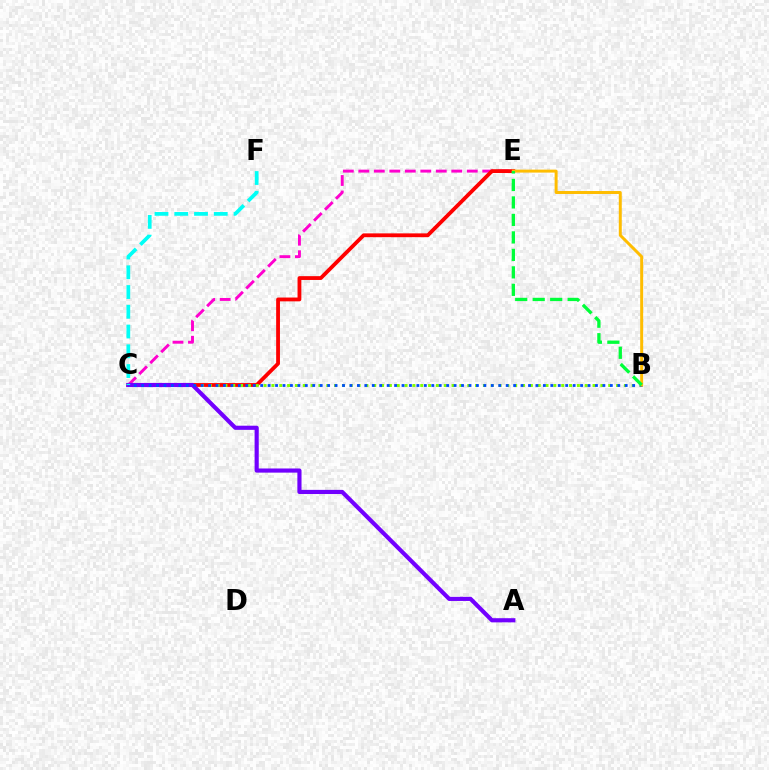{('C', 'E'): [{'color': '#ff00cf', 'line_style': 'dashed', 'thickness': 2.1}, {'color': '#ff0000', 'line_style': 'solid', 'thickness': 2.74}], ('B', 'C'): [{'color': '#84ff00', 'line_style': 'dotted', 'thickness': 2.13}, {'color': '#004bff', 'line_style': 'dotted', 'thickness': 2.02}], ('A', 'C'): [{'color': '#7200ff', 'line_style': 'solid', 'thickness': 2.99}], ('B', 'E'): [{'color': '#ffbd00', 'line_style': 'solid', 'thickness': 2.14}, {'color': '#00ff39', 'line_style': 'dashed', 'thickness': 2.38}], ('C', 'F'): [{'color': '#00fff6', 'line_style': 'dashed', 'thickness': 2.68}]}